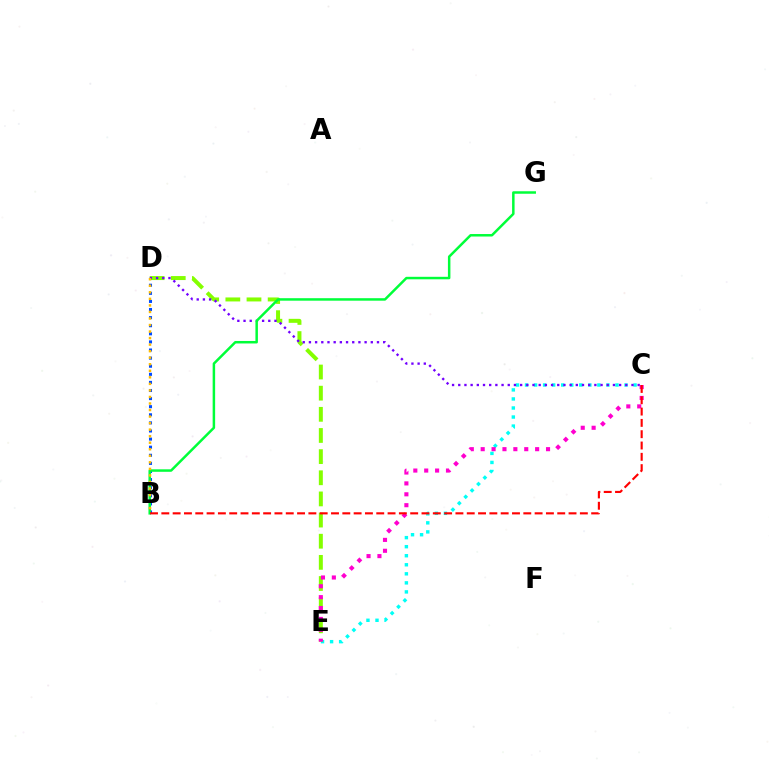{('C', 'E'): [{'color': '#00fff6', 'line_style': 'dotted', 'thickness': 2.46}, {'color': '#ff00cf', 'line_style': 'dotted', 'thickness': 2.96}], ('D', 'E'): [{'color': '#84ff00', 'line_style': 'dashed', 'thickness': 2.87}], ('C', 'D'): [{'color': '#7200ff', 'line_style': 'dotted', 'thickness': 1.68}], ('B', 'D'): [{'color': '#004bff', 'line_style': 'dotted', 'thickness': 2.2}, {'color': '#ffbd00', 'line_style': 'dotted', 'thickness': 1.78}], ('B', 'G'): [{'color': '#00ff39', 'line_style': 'solid', 'thickness': 1.79}], ('B', 'C'): [{'color': '#ff0000', 'line_style': 'dashed', 'thickness': 1.54}]}